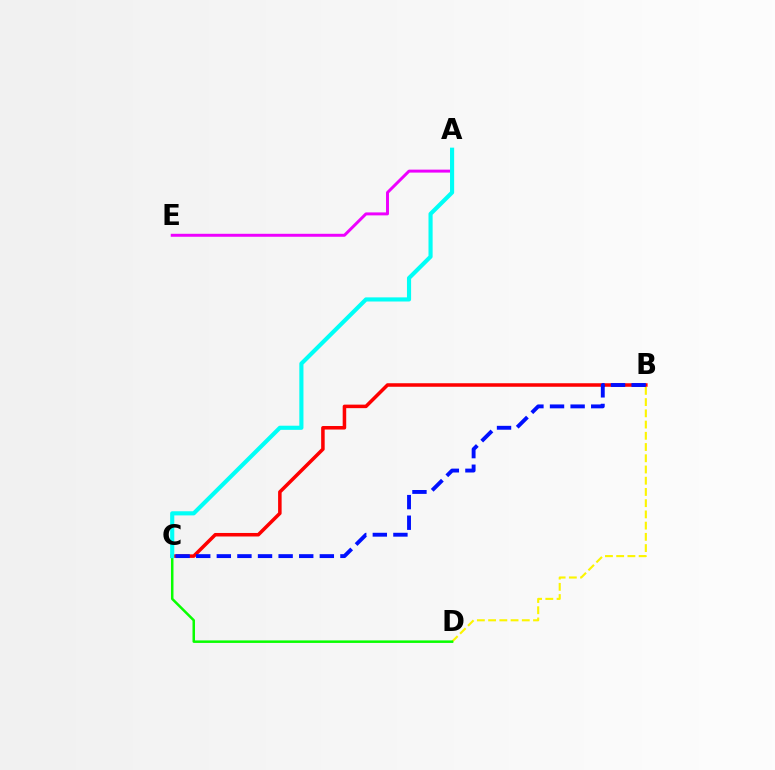{('B', 'D'): [{'color': '#fcf500', 'line_style': 'dashed', 'thickness': 1.53}], ('B', 'C'): [{'color': '#ff0000', 'line_style': 'solid', 'thickness': 2.54}, {'color': '#0010ff', 'line_style': 'dashed', 'thickness': 2.8}], ('C', 'D'): [{'color': '#08ff00', 'line_style': 'solid', 'thickness': 1.81}], ('A', 'E'): [{'color': '#ee00ff', 'line_style': 'solid', 'thickness': 2.13}], ('A', 'C'): [{'color': '#00fff6', 'line_style': 'solid', 'thickness': 2.97}]}